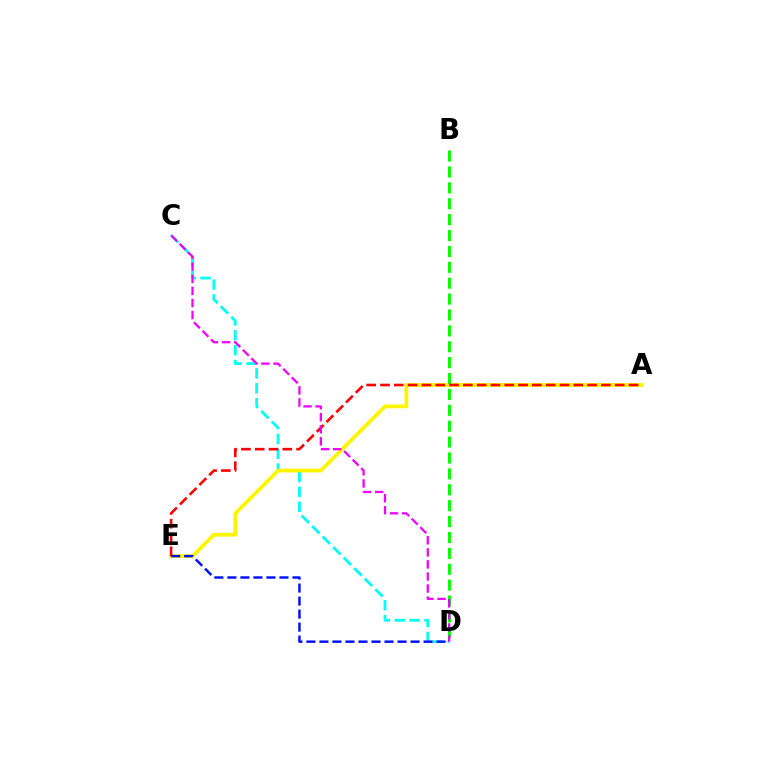{('C', 'D'): [{'color': '#00fff6', 'line_style': 'dashed', 'thickness': 2.02}, {'color': '#ee00ff', 'line_style': 'dashed', 'thickness': 1.64}], ('A', 'E'): [{'color': '#fcf500', 'line_style': 'solid', 'thickness': 2.73}, {'color': '#ff0000', 'line_style': 'dashed', 'thickness': 1.88}], ('B', 'D'): [{'color': '#08ff00', 'line_style': 'dashed', 'thickness': 2.16}], ('D', 'E'): [{'color': '#0010ff', 'line_style': 'dashed', 'thickness': 1.77}]}